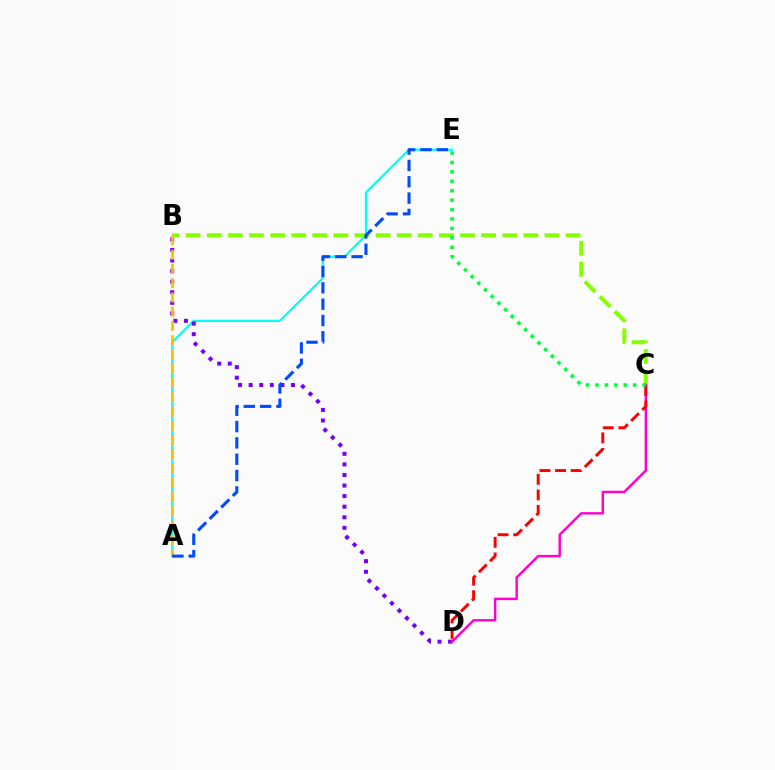{('A', 'E'): [{'color': '#00fff6', 'line_style': 'solid', 'thickness': 1.61}, {'color': '#004bff', 'line_style': 'dashed', 'thickness': 2.22}], ('B', 'C'): [{'color': '#84ff00', 'line_style': 'dashed', 'thickness': 2.87}], ('B', 'D'): [{'color': '#7200ff', 'line_style': 'dotted', 'thickness': 2.87}], ('C', 'D'): [{'color': '#ff00cf', 'line_style': 'solid', 'thickness': 1.74}, {'color': '#ff0000', 'line_style': 'dashed', 'thickness': 2.12}], ('A', 'B'): [{'color': '#ffbd00', 'line_style': 'dashed', 'thickness': 1.94}], ('C', 'E'): [{'color': '#00ff39', 'line_style': 'dotted', 'thickness': 2.56}]}